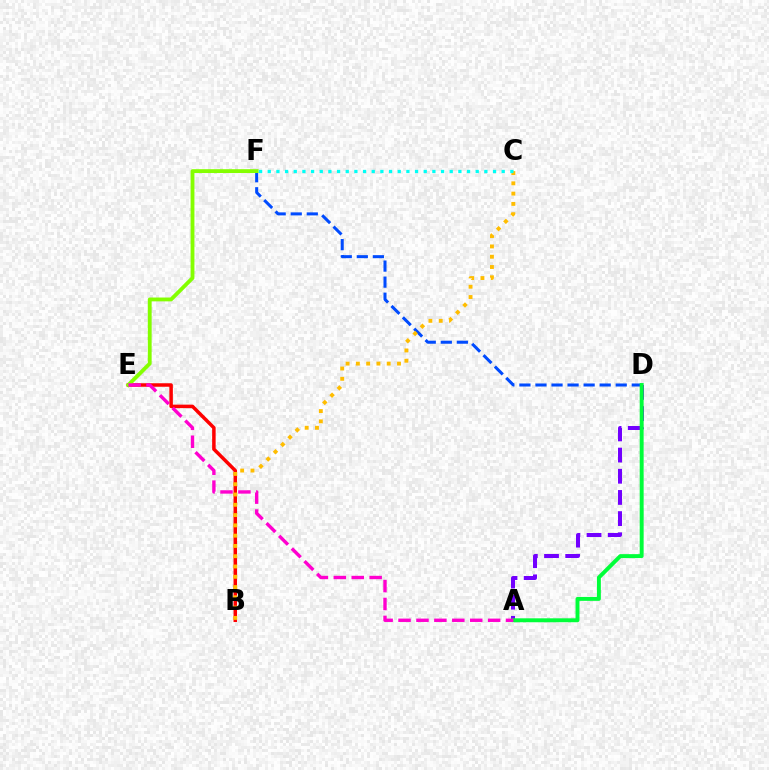{('A', 'D'): [{'color': '#7200ff', 'line_style': 'dashed', 'thickness': 2.88}, {'color': '#00ff39', 'line_style': 'solid', 'thickness': 2.83}], ('D', 'F'): [{'color': '#004bff', 'line_style': 'dashed', 'thickness': 2.18}], ('B', 'E'): [{'color': '#ff0000', 'line_style': 'solid', 'thickness': 2.52}], ('E', 'F'): [{'color': '#84ff00', 'line_style': 'solid', 'thickness': 2.76}], ('B', 'C'): [{'color': '#ffbd00', 'line_style': 'dotted', 'thickness': 2.79}], ('A', 'E'): [{'color': '#ff00cf', 'line_style': 'dashed', 'thickness': 2.43}], ('C', 'F'): [{'color': '#00fff6', 'line_style': 'dotted', 'thickness': 2.35}]}